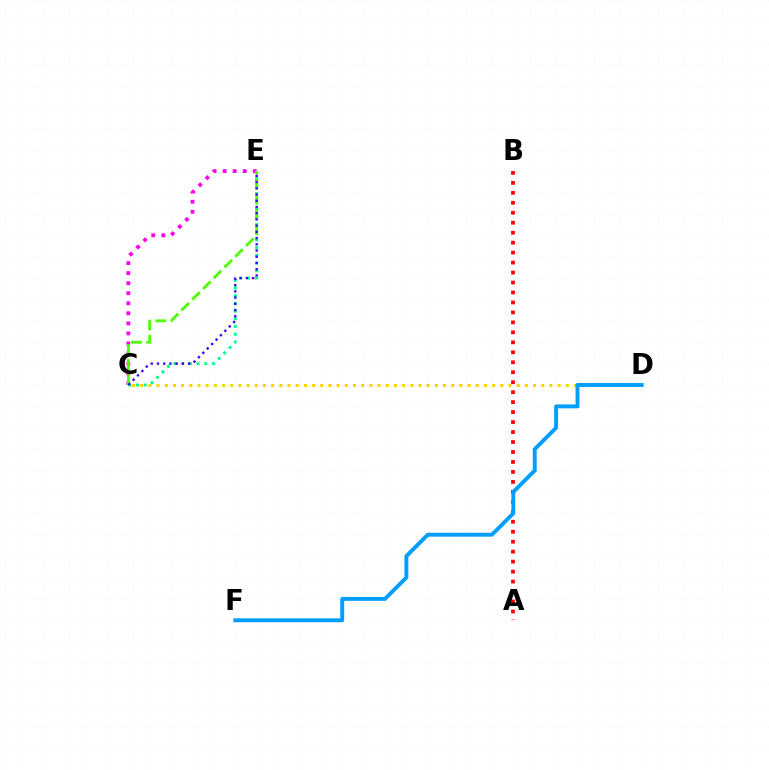{('C', 'E'): [{'color': '#ff00ed', 'line_style': 'dotted', 'thickness': 2.73}, {'color': '#00ff86', 'line_style': 'dotted', 'thickness': 2.1}, {'color': '#4fff00', 'line_style': 'dashed', 'thickness': 2.07}, {'color': '#3700ff', 'line_style': 'dotted', 'thickness': 1.69}], ('A', 'B'): [{'color': '#ff0000', 'line_style': 'dotted', 'thickness': 2.71}], ('C', 'D'): [{'color': '#ffd500', 'line_style': 'dotted', 'thickness': 2.22}], ('D', 'F'): [{'color': '#009eff', 'line_style': 'solid', 'thickness': 2.82}]}